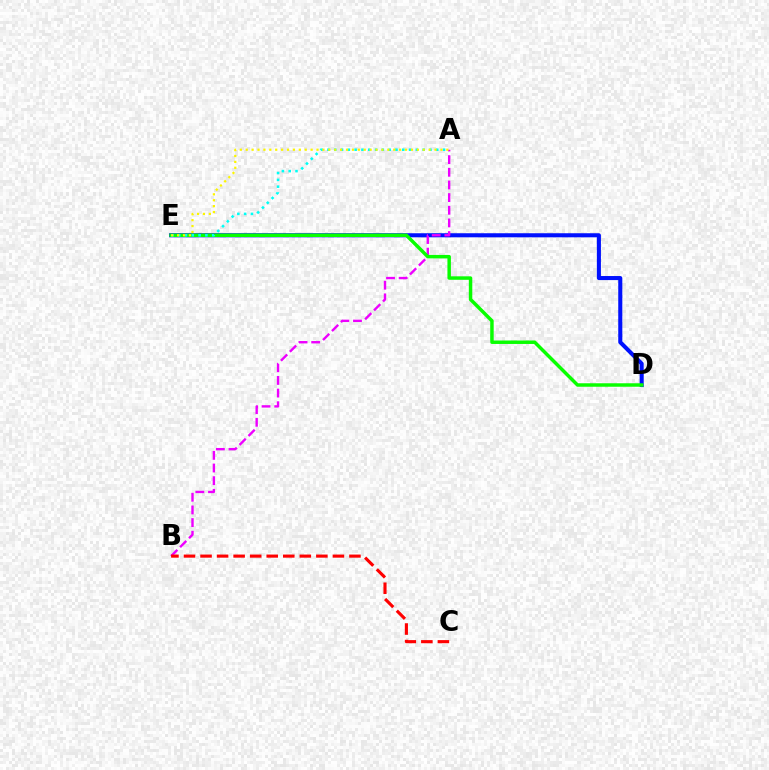{('D', 'E'): [{'color': '#0010ff', 'line_style': 'solid', 'thickness': 2.93}, {'color': '#08ff00', 'line_style': 'solid', 'thickness': 2.5}], ('A', 'B'): [{'color': '#ee00ff', 'line_style': 'dashed', 'thickness': 1.72}], ('B', 'C'): [{'color': '#ff0000', 'line_style': 'dashed', 'thickness': 2.25}], ('A', 'E'): [{'color': '#00fff6', 'line_style': 'dotted', 'thickness': 1.85}, {'color': '#fcf500', 'line_style': 'dotted', 'thickness': 1.6}]}